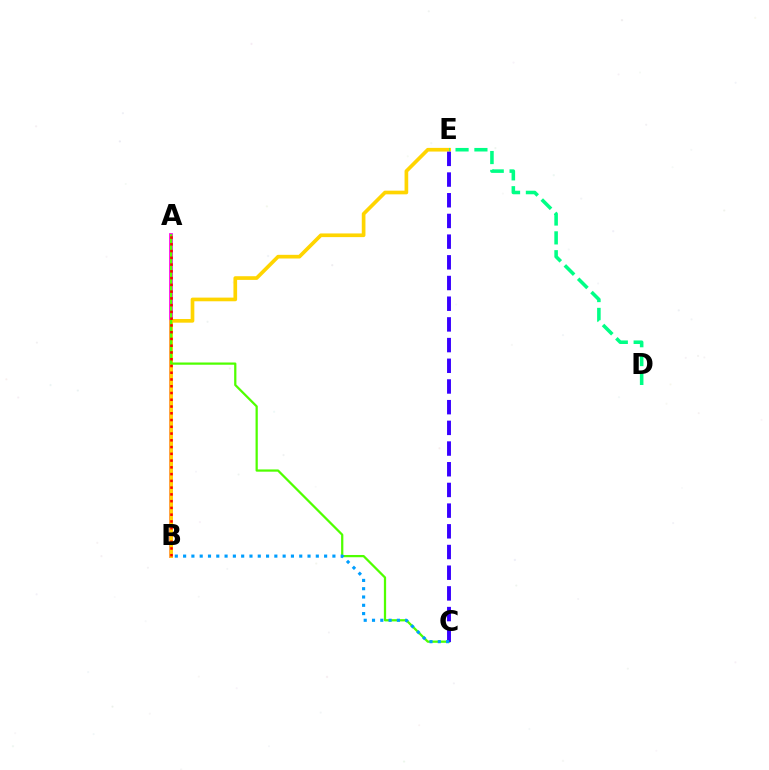{('A', 'B'): [{'color': '#ff00ed', 'line_style': 'solid', 'thickness': 2.69}, {'color': '#ff0000', 'line_style': 'dotted', 'thickness': 1.84}], ('B', 'E'): [{'color': '#ffd500', 'line_style': 'solid', 'thickness': 2.65}], ('D', 'E'): [{'color': '#00ff86', 'line_style': 'dashed', 'thickness': 2.56}], ('A', 'C'): [{'color': '#4fff00', 'line_style': 'solid', 'thickness': 1.62}], ('C', 'E'): [{'color': '#3700ff', 'line_style': 'dashed', 'thickness': 2.81}], ('B', 'C'): [{'color': '#009eff', 'line_style': 'dotted', 'thickness': 2.25}]}